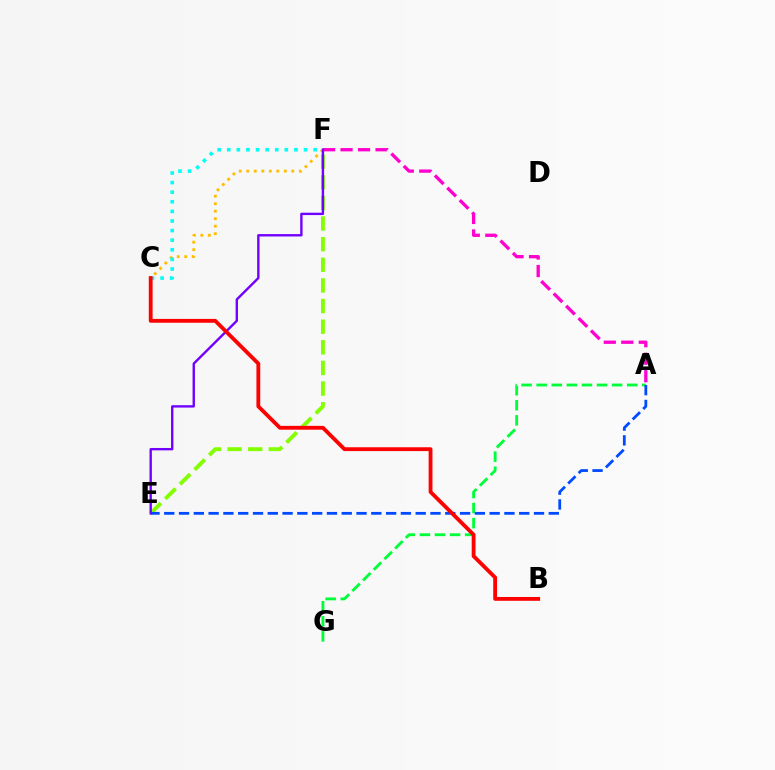{('A', 'G'): [{'color': '#00ff39', 'line_style': 'dashed', 'thickness': 2.05}], ('E', 'F'): [{'color': '#84ff00', 'line_style': 'dashed', 'thickness': 2.8}, {'color': '#7200ff', 'line_style': 'solid', 'thickness': 1.71}], ('C', 'F'): [{'color': '#ffbd00', 'line_style': 'dotted', 'thickness': 2.04}, {'color': '#00fff6', 'line_style': 'dotted', 'thickness': 2.61}], ('A', 'E'): [{'color': '#004bff', 'line_style': 'dashed', 'thickness': 2.01}], ('A', 'F'): [{'color': '#ff00cf', 'line_style': 'dashed', 'thickness': 2.38}], ('B', 'C'): [{'color': '#ff0000', 'line_style': 'solid', 'thickness': 2.76}]}